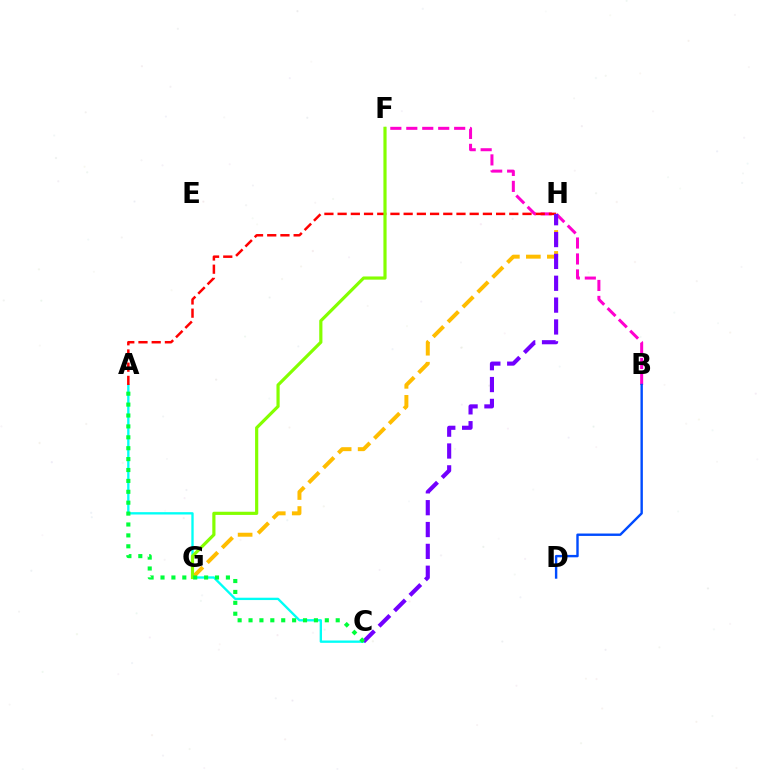{('B', 'F'): [{'color': '#ff00cf', 'line_style': 'dashed', 'thickness': 2.17}], ('A', 'C'): [{'color': '#00fff6', 'line_style': 'solid', 'thickness': 1.69}, {'color': '#00ff39', 'line_style': 'dotted', 'thickness': 2.96}], ('A', 'H'): [{'color': '#ff0000', 'line_style': 'dashed', 'thickness': 1.79}], ('G', 'H'): [{'color': '#ffbd00', 'line_style': 'dashed', 'thickness': 2.85}], ('B', 'D'): [{'color': '#004bff', 'line_style': 'solid', 'thickness': 1.73}], ('C', 'H'): [{'color': '#7200ff', 'line_style': 'dashed', 'thickness': 2.97}], ('F', 'G'): [{'color': '#84ff00', 'line_style': 'solid', 'thickness': 2.29}]}